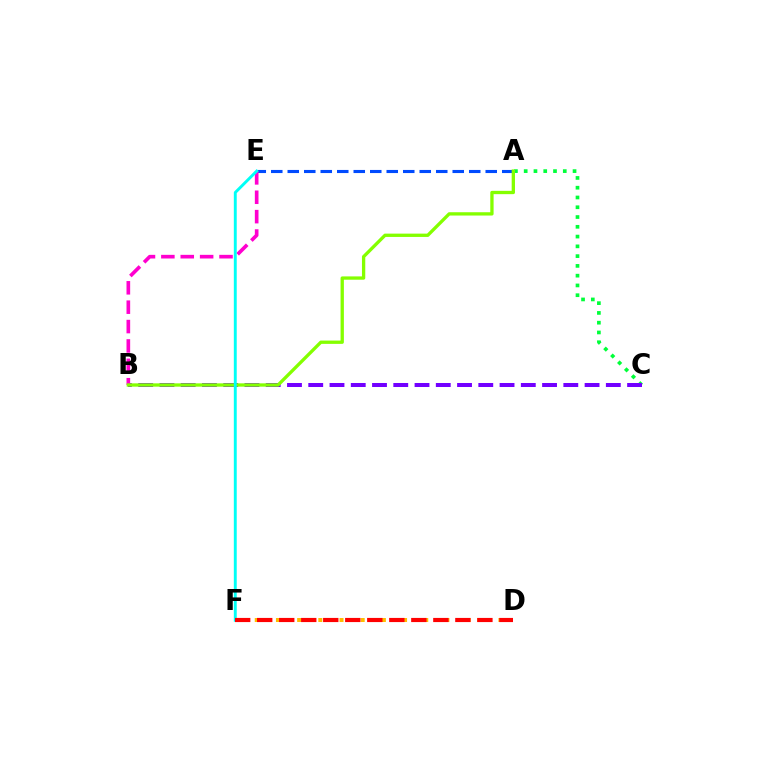{('A', 'C'): [{'color': '#00ff39', 'line_style': 'dotted', 'thickness': 2.66}], ('B', 'C'): [{'color': '#7200ff', 'line_style': 'dashed', 'thickness': 2.89}], ('A', 'E'): [{'color': '#004bff', 'line_style': 'dashed', 'thickness': 2.24}], ('B', 'E'): [{'color': '#ff00cf', 'line_style': 'dashed', 'thickness': 2.63}], ('D', 'F'): [{'color': '#ffbd00', 'line_style': 'dotted', 'thickness': 2.88}, {'color': '#ff0000', 'line_style': 'dashed', 'thickness': 2.99}], ('A', 'B'): [{'color': '#84ff00', 'line_style': 'solid', 'thickness': 2.38}], ('E', 'F'): [{'color': '#00fff6', 'line_style': 'solid', 'thickness': 2.09}]}